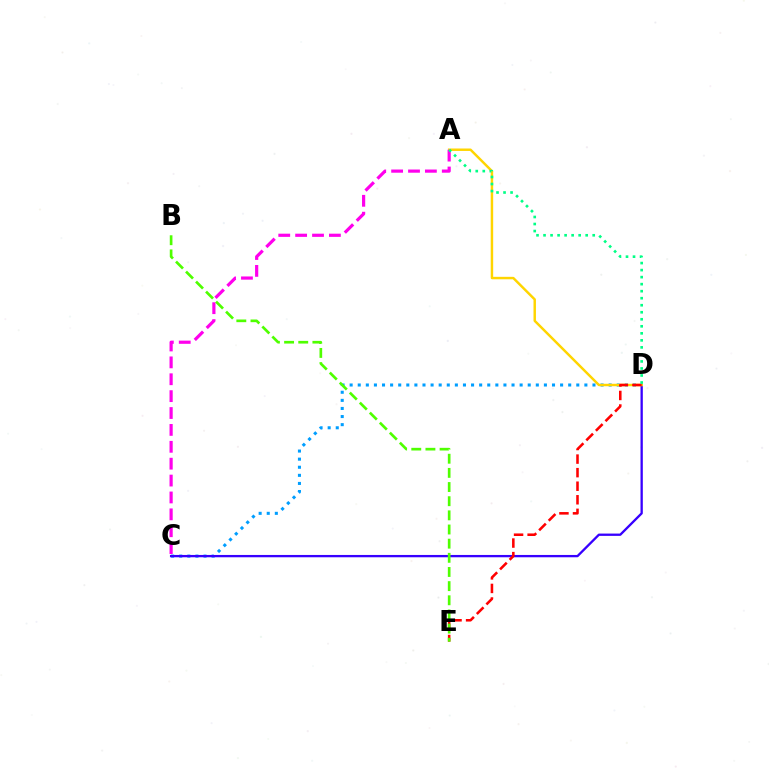{('C', 'D'): [{'color': '#009eff', 'line_style': 'dotted', 'thickness': 2.2}, {'color': '#3700ff', 'line_style': 'solid', 'thickness': 1.67}], ('A', 'D'): [{'color': '#ffd500', 'line_style': 'solid', 'thickness': 1.77}, {'color': '#00ff86', 'line_style': 'dotted', 'thickness': 1.91}], ('D', 'E'): [{'color': '#ff0000', 'line_style': 'dashed', 'thickness': 1.84}], ('A', 'C'): [{'color': '#ff00ed', 'line_style': 'dashed', 'thickness': 2.29}], ('B', 'E'): [{'color': '#4fff00', 'line_style': 'dashed', 'thickness': 1.92}]}